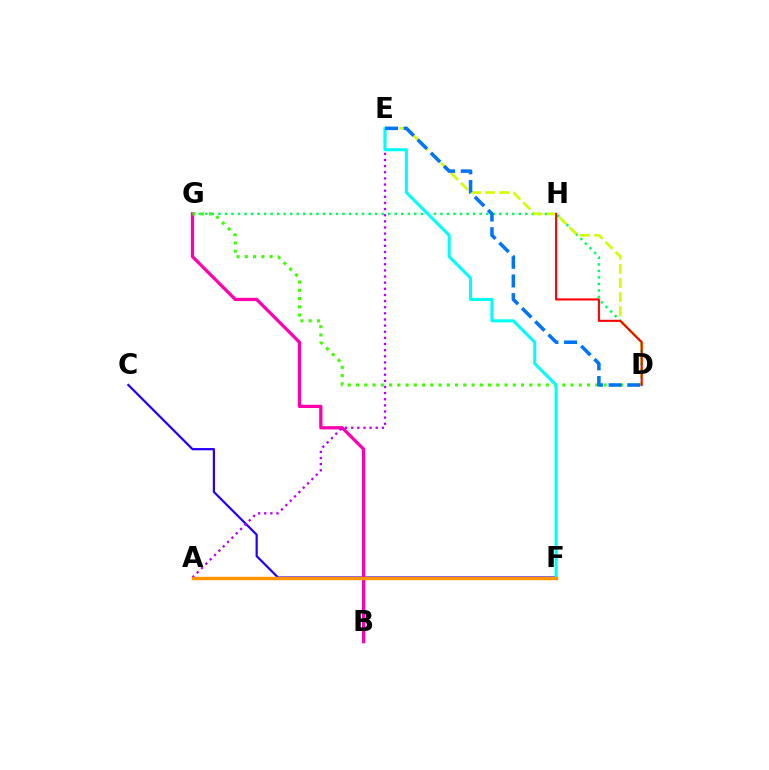{('C', 'F'): [{'color': '#2500ff', 'line_style': 'solid', 'thickness': 1.6}], ('D', 'G'): [{'color': '#00ff5c', 'line_style': 'dotted', 'thickness': 1.77}, {'color': '#3dff00', 'line_style': 'dotted', 'thickness': 2.24}], ('B', 'G'): [{'color': '#ff00ac', 'line_style': 'solid', 'thickness': 2.34}], ('D', 'E'): [{'color': '#d1ff00', 'line_style': 'dashed', 'thickness': 1.91}, {'color': '#0074ff', 'line_style': 'dashed', 'thickness': 2.54}], ('A', 'E'): [{'color': '#b900ff', 'line_style': 'dotted', 'thickness': 1.67}], ('E', 'F'): [{'color': '#00fff6', 'line_style': 'solid', 'thickness': 2.22}], ('D', 'H'): [{'color': '#ff0000', 'line_style': 'solid', 'thickness': 1.51}], ('A', 'F'): [{'color': '#ff9400', 'line_style': 'solid', 'thickness': 2.44}]}